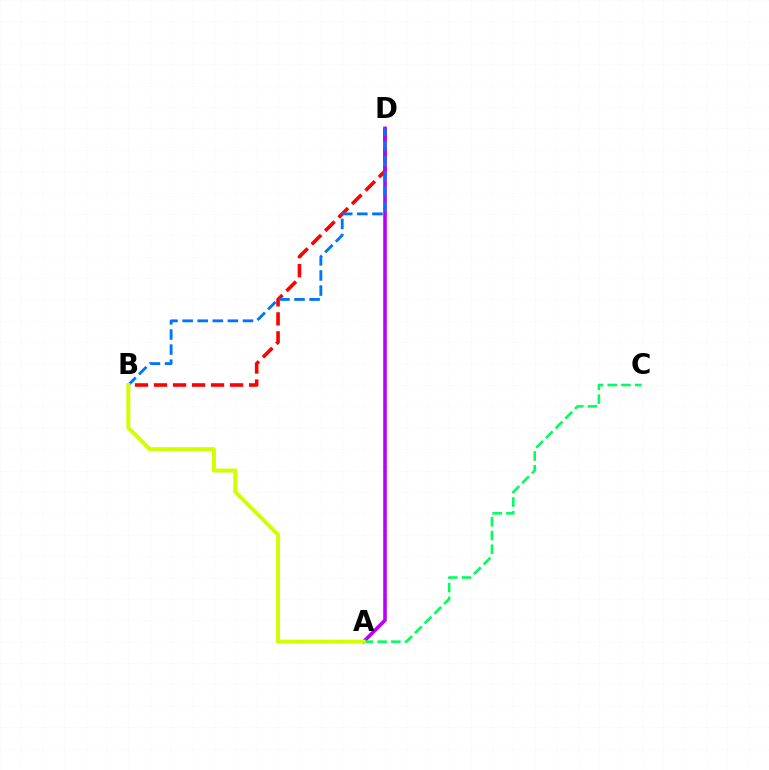{('B', 'D'): [{'color': '#ff0000', 'line_style': 'dashed', 'thickness': 2.58}, {'color': '#0074ff', 'line_style': 'dashed', 'thickness': 2.05}], ('A', 'D'): [{'color': '#b900ff', 'line_style': 'solid', 'thickness': 2.58}], ('A', 'C'): [{'color': '#00ff5c', 'line_style': 'dashed', 'thickness': 1.86}], ('A', 'B'): [{'color': '#d1ff00', 'line_style': 'solid', 'thickness': 2.87}]}